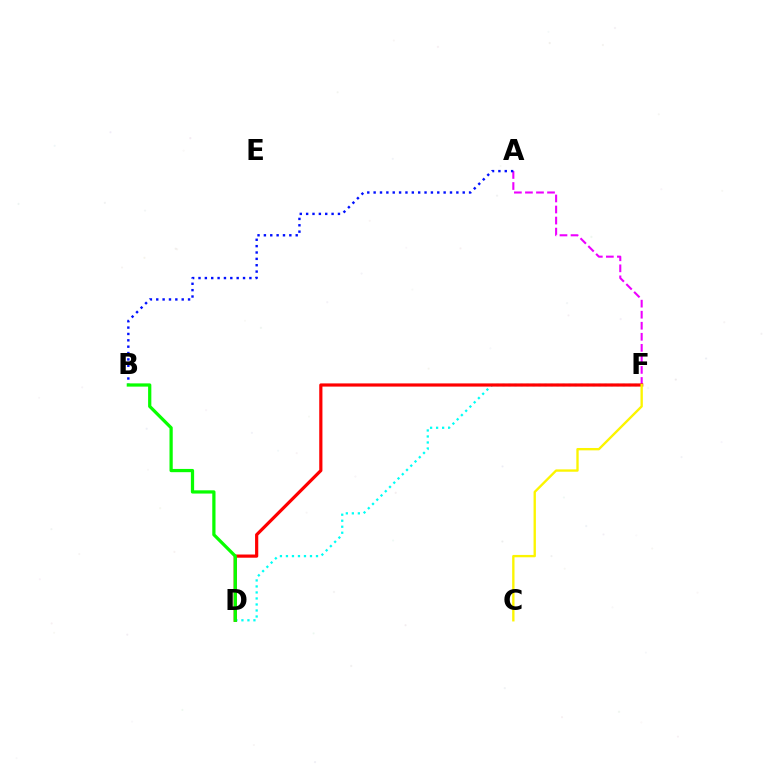{('D', 'F'): [{'color': '#00fff6', 'line_style': 'dotted', 'thickness': 1.63}, {'color': '#ff0000', 'line_style': 'solid', 'thickness': 2.3}], ('A', 'F'): [{'color': '#ee00ff', 'line_style': 'dashed', 'thickness': 1.5}], ('A', 'B'): [{'color': '#0010ff', 'line_style': 'dotted', 'thickness': 1.73}], ('C', 'F'): [{'color': '#fcf500', 'line_style': 'solid', 'thickness': 1.69}], ('B', 'D'): [{'color': '#08ff00', 'line_style': 'solid', 'thickness': 2.33}]}